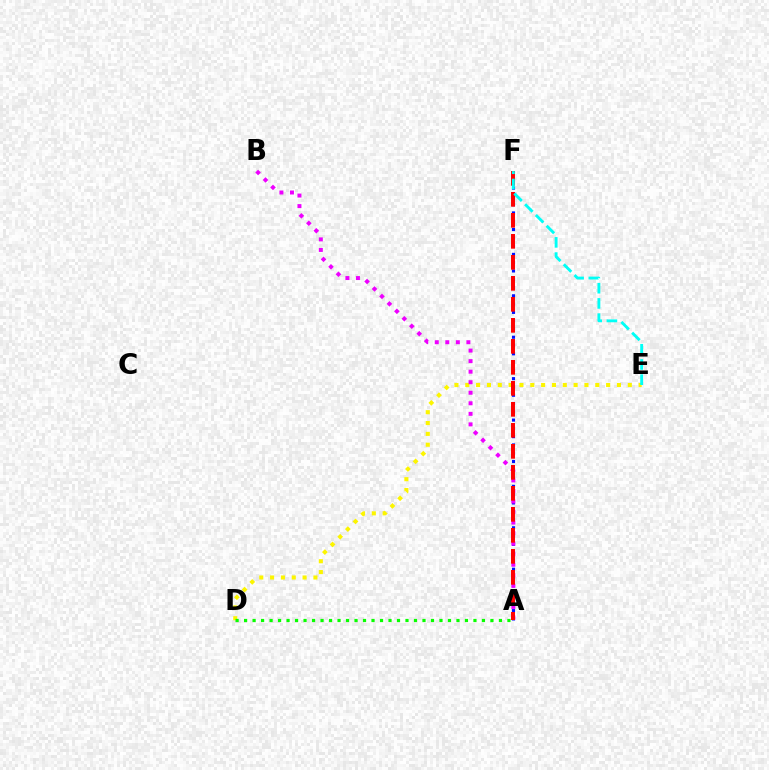{('A', 'F'): [{'color': '#0010ff', 'line_style': 'dotted', 'thickness': 2.25}, {'color': '#ff0000', 'line_style': 'dashed', 'thickness': 2.85}], ('D', 'E'): [{'color': '#fcf500', 'line_style': 'dotted', 'thickness': 2.94}], ('A', 'B'): [{'color': '#ee00ff', 'line_style': 'dotted', 'thickness': 2.86}], ('E', 'F'): [{'color': '#00fff6', 'line_style': 'dashed', 'thickness': 2.07}], ('A', 'D'): [{'color': '#08ff00', 'line_style': 'dotted', 'thickness': 2.31}]}